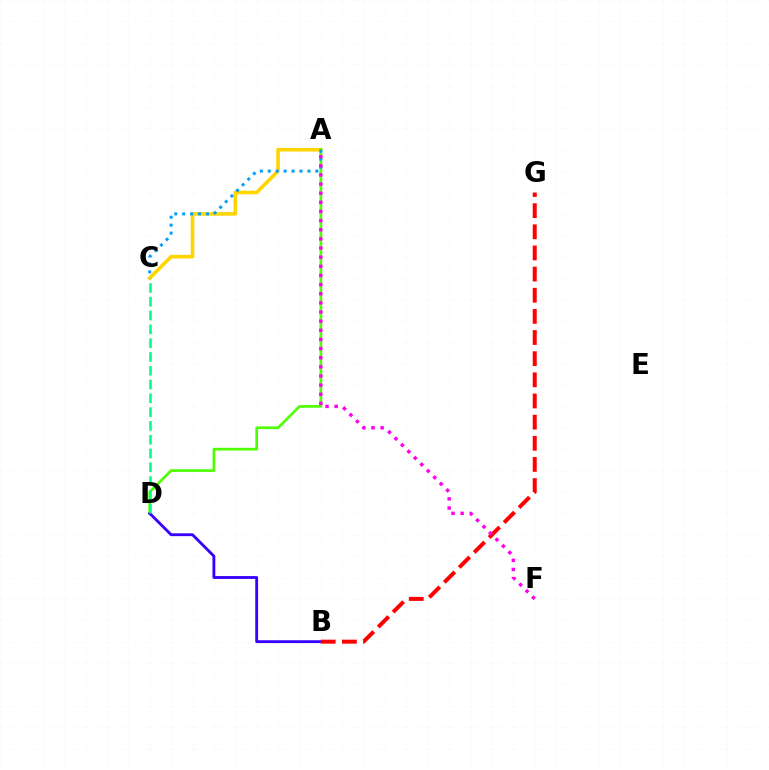{('A', 'C'): [{'color': '#ffd500', 'line_style': 'solid', 'thickness': 2.6}, {'color': '#009eff', 'line_style': 'dotted', 'thickness': 2.16}], ('A', 'D'): [{'color': '#4fff00', 'line_style': 'solid', 'thickness': 1.93}], ('B', 'D'): [{'color': '#3700ff', 'line_style': 'solid', 'thickness': 2.05}], ('B', 'G'): [{'color': '#ff0000', 'line_style': 'dashed', 'thickness': 2.87}], ('C', 'D'): [{'color': '#00ff86', 'line_style': 'dashed', 'thickness': 1.87}], ('A', 'F'): [{'color': '#ff00ed', 'line_style': 'dotted', 'thickness': 2.48}]}